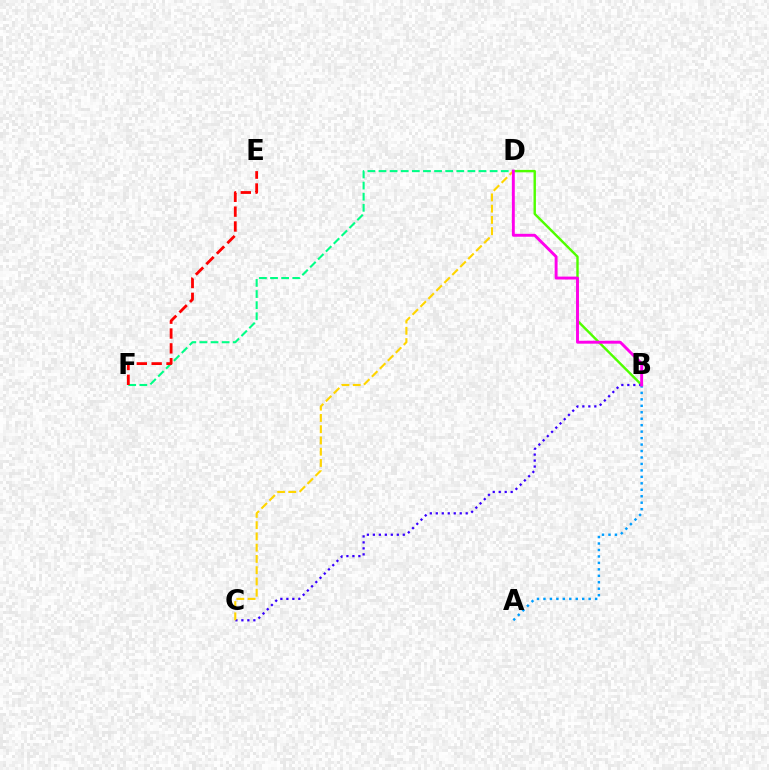{('B', 'D'): [{'color': '#4fff00', 'line_style': 'solid', 'thickness': 1.74}, {'color': '#ff00ed', 'line_style': 'solid', 'thickness': 2.1}], ('A', 'B'): [{'color': '#009eff', 'line_style': 'dotted', 'thickness': 1.76}], ('D', 'F'): [{'color': '#00ff86', 'line_style': 'dashed', 'thickness': 1.51}], ('B', 'C'): [{'color': '#3700ff', 'line_style': 'dotted', 'thickness': 1.63}], ('C', 'D'): [{'color': '#ffd500', 'line_style': 'dashed', 'thickness': 1.53}], ('E', 'F'): [{'color': '#ff0000', 'line_style': 'dashed', 'thickness': 2.02}]}